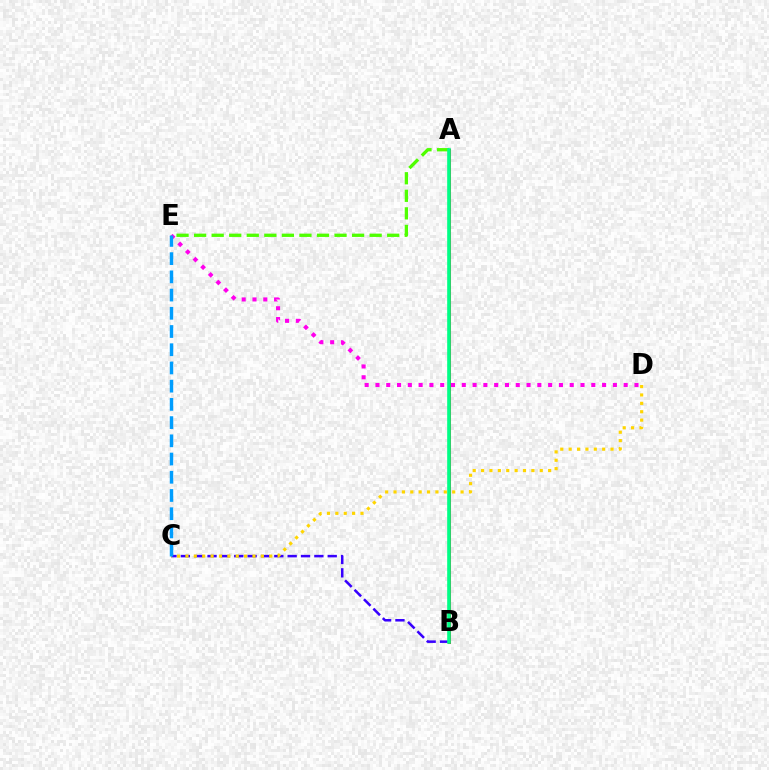{('D', 'E'): [{'color': '#ff00ed', 'line_style': 'dotted', 'thickness': 2.93}], ('A', 'B'): [{'color': '#ff0000', 'line_style': 'solid', 'thickness': 2.18}, {'color': '#00ff86', 'line_style': 'solid', 'thickness': 2.61}], ('B', 'C'): [{'color': '#3700ff', 'line_style': 'dashed', 'thickness': 1.81}], ('C', 'D'): [{'color': '#ffd500', 'line_style': 'dotted', 'thickness': 2.28}], ('A', 'E'): [{'color': '#4fff00', 'line_style': 'dashed', 'thickness': 2.38}], ('C', 'E'): [{'color': '#009eff', 'line_style': 'dashed', 'thickness': 2.48}]}